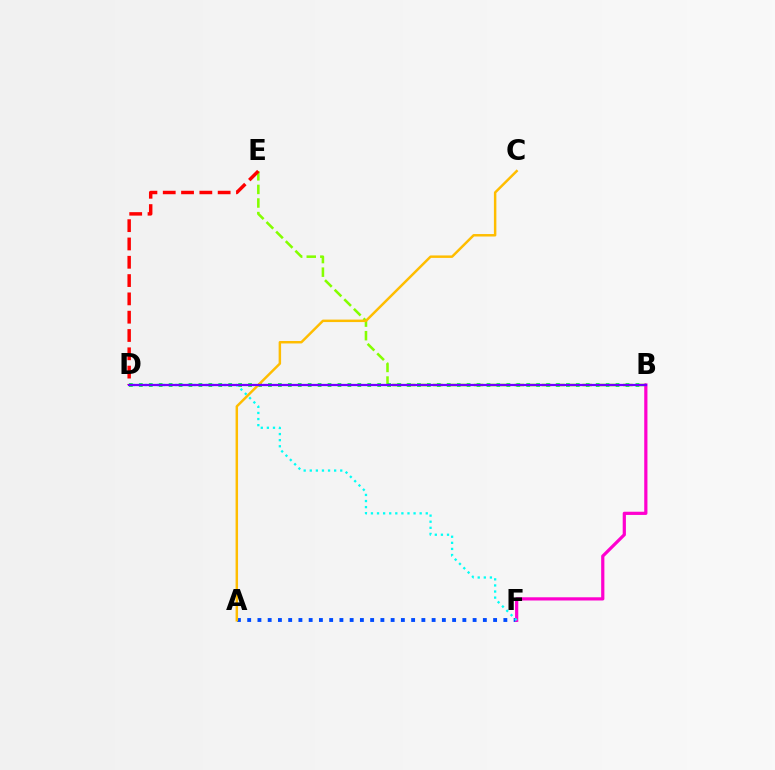{('A', 'F'): [{'color': '#004bff', 'line_style': 'dotted', 'thickness': 2.78}], ('B', 'E'): [{'color': '#84ff00', 'line_style': 'dashed', 'thickness': 1.84}], ('D', 'E'): [{'color': '#ff0000', 'line_style': 'dashed', 'thickness': 2.49}], ('B', 'D'): [{'color': '#00ff39', 'line_style': 'dotted', 'thickness': 2.7}, {'color': '#7200ff', 'line_style': 'solid', 'thickness': 1.63}], ('A', 'C'): [{'color': '#ffbd00', 'line_style': 'solid', 'thickness': 1.78}], ('B', 'F'): [{'color': '#ff00cf', 'line_style': 'solid', 'thickness': 2.31}], ('D', 'F'): [{'color': '#00fff6', 'line_style': 'dotted', 'thickness': 1.66}]}